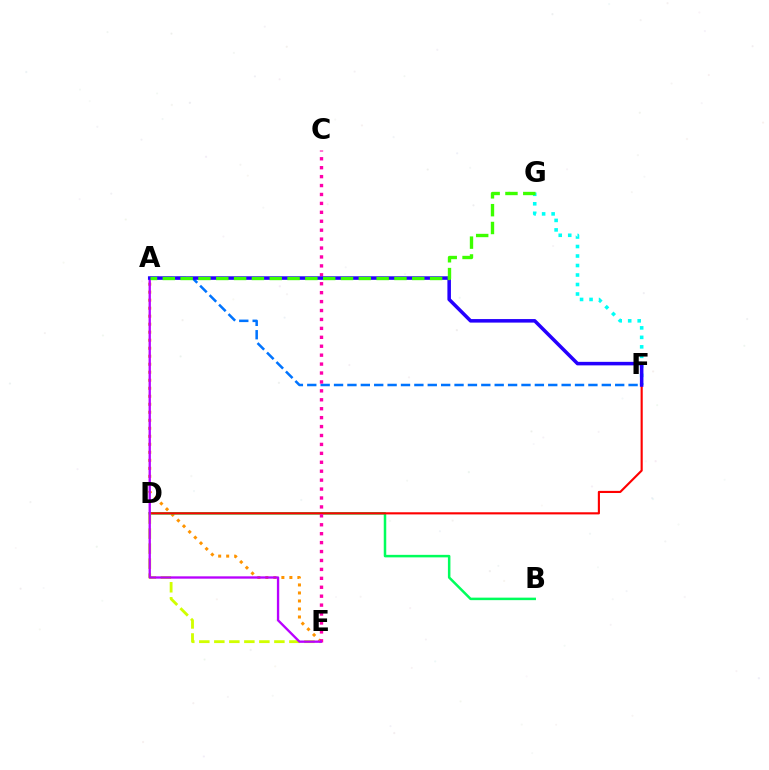{('A', 'E'): [{'color': '#ff9400', 'line_style': 'dotted', 'thickness': 2.18}, {'color': '#b900ff', 'line_style': 'solid', 'thickness': 1.68}], ('A', 'F'): [{'color': '#0074ff', 'line_style': 'dashed', 'thickness': 1.82}, {'color': '#2500ff', 'line_style': 'solid', 'thickness': 2.54}], ('B', 'D'): [{'color': '#00ff5c', 'line_style': 'solid', 'thickness': 1.81}], ('D', 'F'): [{'color': '#ff0000', 'line_style': 'solid', 'thickness': 1.54}], ('D', 'E'): [{'color': '#d1ff00', 'line_style': 'dashed', 'thickness': 2.04}], ('F', 'G'): [{'color': '#00fff6', 'line_style': 'dotted', 'thickness': 2.58}], ('C', 'E'): [{'color': '#ff00ac', 'line_style': 'dotted', 'thickness': 2.43}], ('A', 'G'): [{'color': '#3dff00', 'line_style': 'dashed', 'thickness': 2.42}]}